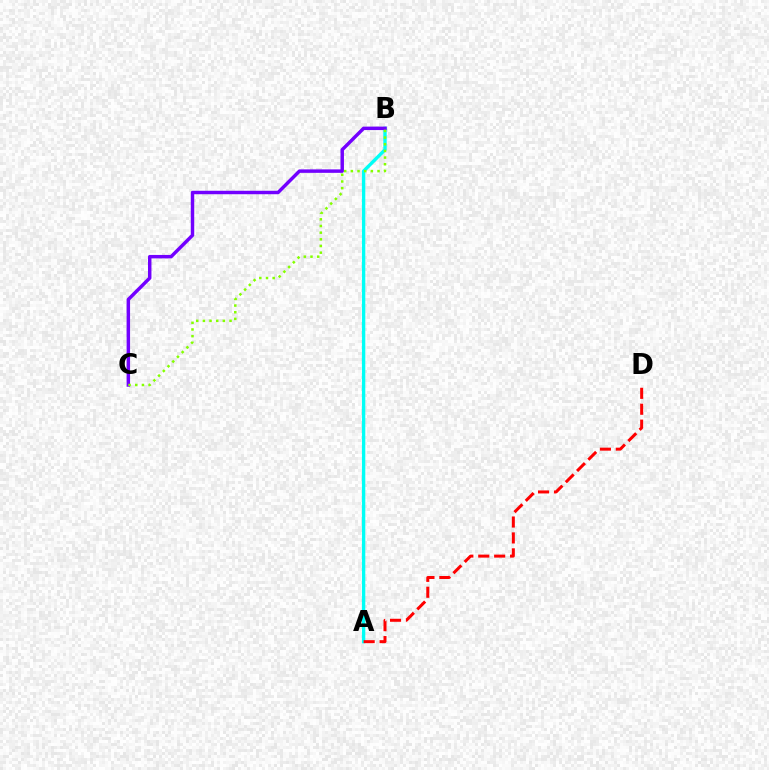{('A', 'B'): [{'color': '#00fff6', 'line_style': 'solid', 'thickness': 2.42}], ('B', 'C'): [{'color': '#7200ff', 'line_style': 'solid', 'thickness': 2.49}, {'color': '#84ff00', 'line_style': 'dotted', 'thickness': 1.81}], ('A', 'D'): [{'color': '#ff0000', 'line_style': 'dashed', 'thickness': 2.16}]}